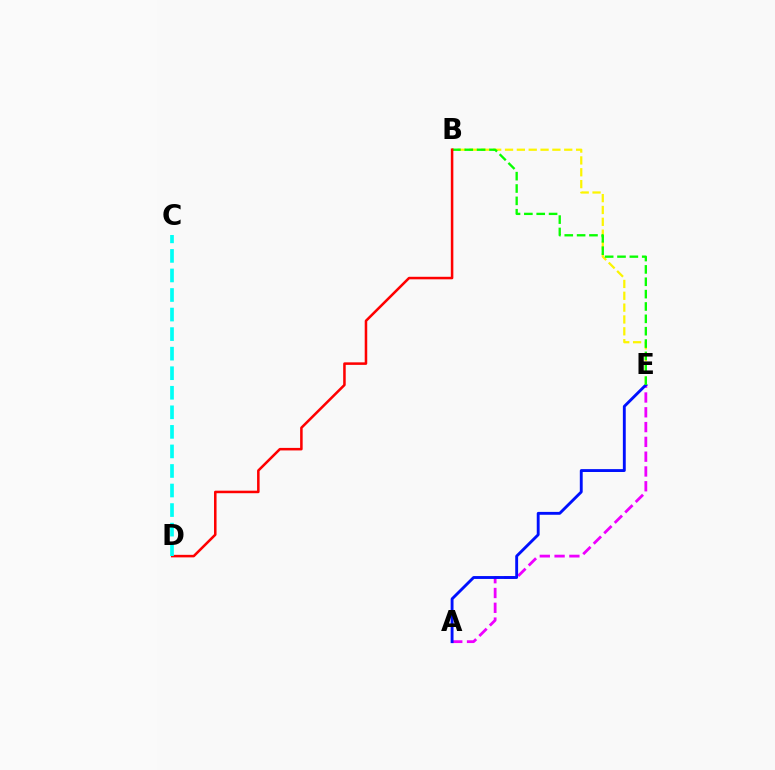{('A', 'E'): [{'color': '#ee00ff', 'line_style': 'dashed', 'thickness': 2.01}, {'color': '#0010ff', 'line_style': 'solid', 'thickness': 2.07}], ('B', 'E'): [{'color': '#fcf500', 'line_style': 'dashed', 'thickness': 1.61}, {'color': '#08ff00', 'line_style': 'dashed', 'thickness': 1.68}], ('B', 'D'): [{'color': '#ff0000', 'line_style': 'solid', 'thickness': 1.82}], ('C', 'D'): [{'color': '#00fff6', 'line_style': 'dashed', 'thickness': 2.66}]}